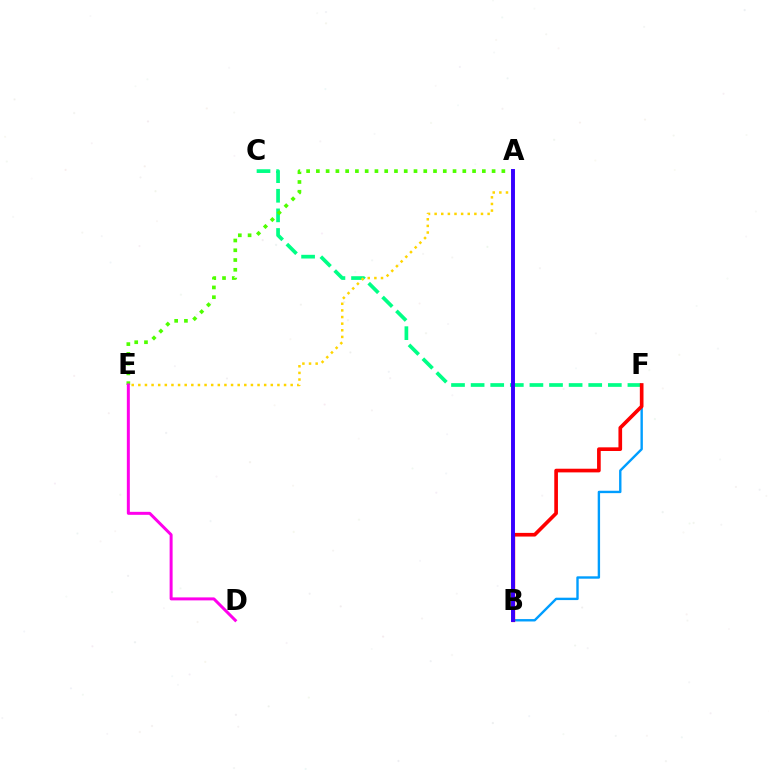{('C', 'F'): [{'color': '#00ff86', 'line_style': 'dashed', 'thickness': 2.66}], ('A', 'E'): [{'color': '#ffd500', 'line_style': 'dotted', 'thickness': 1.8}, {'color': '#4fff00', 'line_style': 'dotted', 'thickness': 2.65}], ('B', 'F'): [{'color': '#009eff', 'line_style': 'solid', 'thickness': 1.72}, {'color': '#ff0000', 'line_style': 'solid', 'thickness': 2.64}], ('D', 'E'): [{'color': '#ff00ed', 'line_style': 'solid', 'thickness': 2.15}], ('A', 'B'): [{'color': '#3700ff', 'line_style': 'solid', 'thickness': 2.82}]}